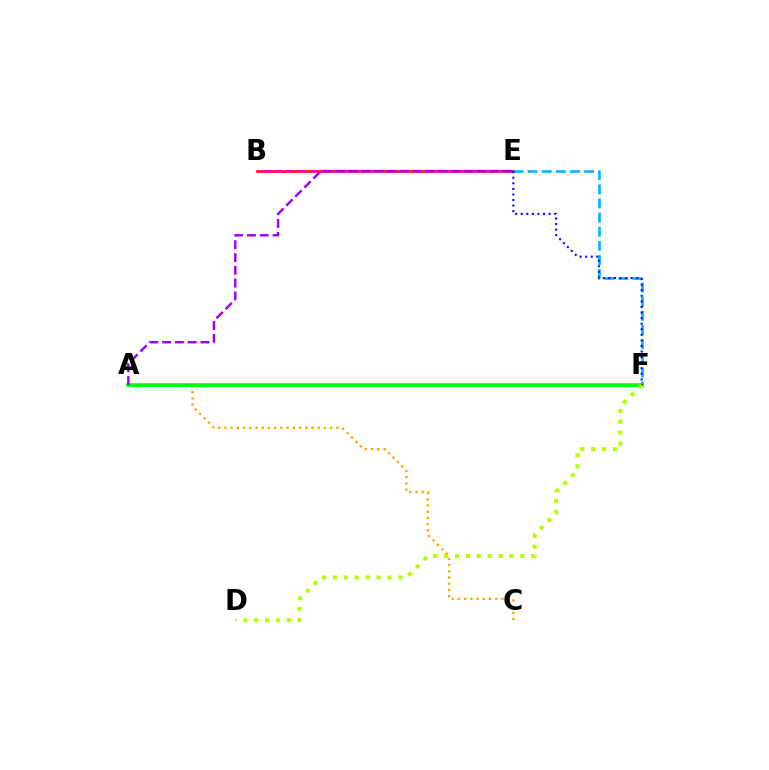{('B', 'E'): [{'color': '#ff0000', 'line_style': 'solid', 'thickness': 1.81}, {'color': '#ff00bd', 'line_style': 'dashed', 'thickness': 1.57}], ('A', 'F'): [{'color': '#00ff9d', 'line_style': 'solid', 'thickness': 2.2}, {'color': '#08ff00', 'line_style': 'solid', 'thickness': 2.59}], ('E', 'F'): [{'color': '#00b5ff', 'line_style': 'dashed', 'thickness': 1.92}, {'color': '#0010ff', 'line_style': 'dotted', 'thickness': 1.51}], ('A', 'C'): [{'color': '#ffa500', 'line_style': 'dotted', 'thickness': 1.69}], ('A', 'E'): [{'color': '#9b00ff', 'line_style': 'dashed', 'thickness': 1.74}], ('D', 'F'): [{'color': '#b3ff00', 'line_style': 'dotted', 'thickness': 2.96}]}